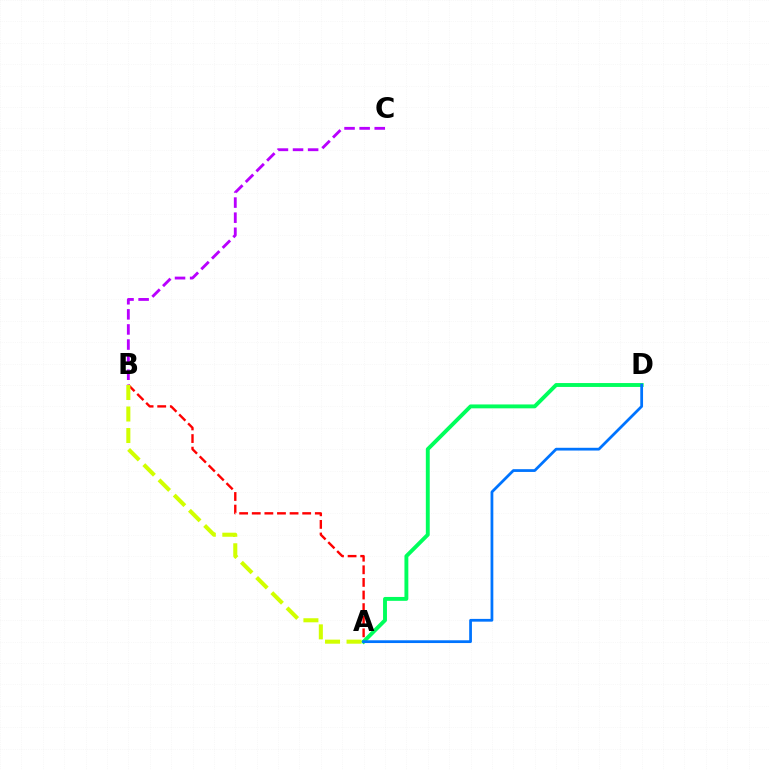{('A', 'B'): [{'color': '#ff0000', 'line_style': 'dashed', 'thickness': 1.71}, {'color': '#d1ff00', 'line_style': 'dashed', 'thickness': 2.92}], ('A', 'D'): [{'color': '#00ff5c', 'line_style': 'solid', 'thickness': 2.8}, {'color': '#0074ff', 'line_style': 'solid', 'thickness': 1.99}], ('B', 'C'): [{'color': '#b900ff', 'line_style': 'dashed', 'thickness': 2.05}]}